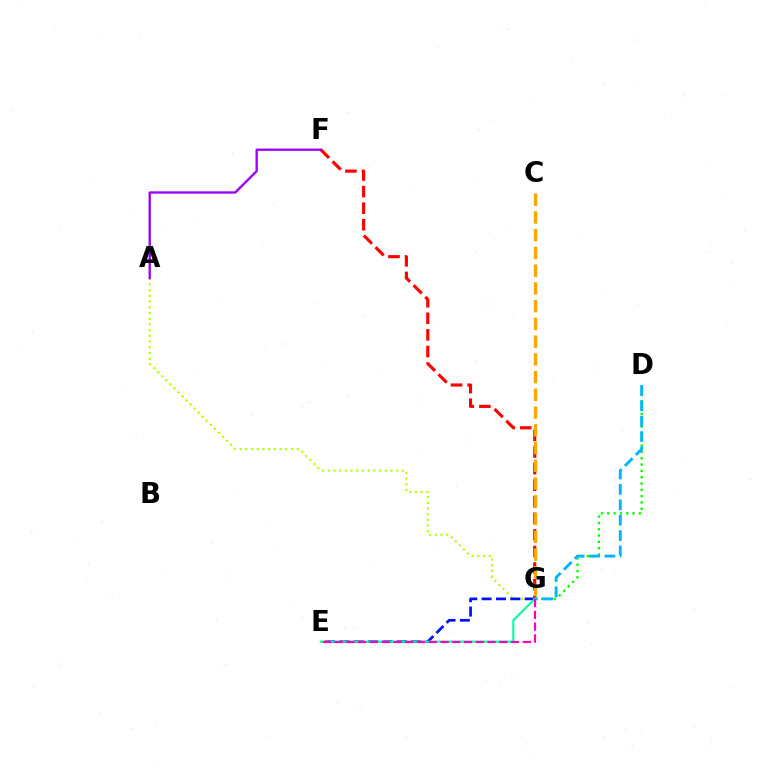{('D', 'G'): [{'color': '#08ff00', 'line_style': 'dotted', 'thickness': 1.72}, {'color': '#00b5ff', 'line_style': 'dashed', 'thickness': 2.09}], ('F', 'G'): [{'color': '#ff0000', 'line_style': 'dashed', 'thickness': 2.25}], ('A', 'G'): [{'color': '#b3ff00', 'line_style': 'dotted', 'thickness': 1.55}], ('A', 'F'): [{'color': '#9b00ff', 'line_style': 'solid', 'thickness': 1.69}], ('E', 'G'): [{'color': '#0010ff', 'line_style': 'dashed', 'thickness': 1.95}, {'color': '#00ff9d', 'line_style': 'solid', 'thickness': 1.52}, {'color': '#ff00bd', 'line_style': 'dashed', 'thickness': 1.6}], ('C', 'G'): [{'color': '#ffa500', 'line_style': 'dashed', 'thickness': 2.41}]}